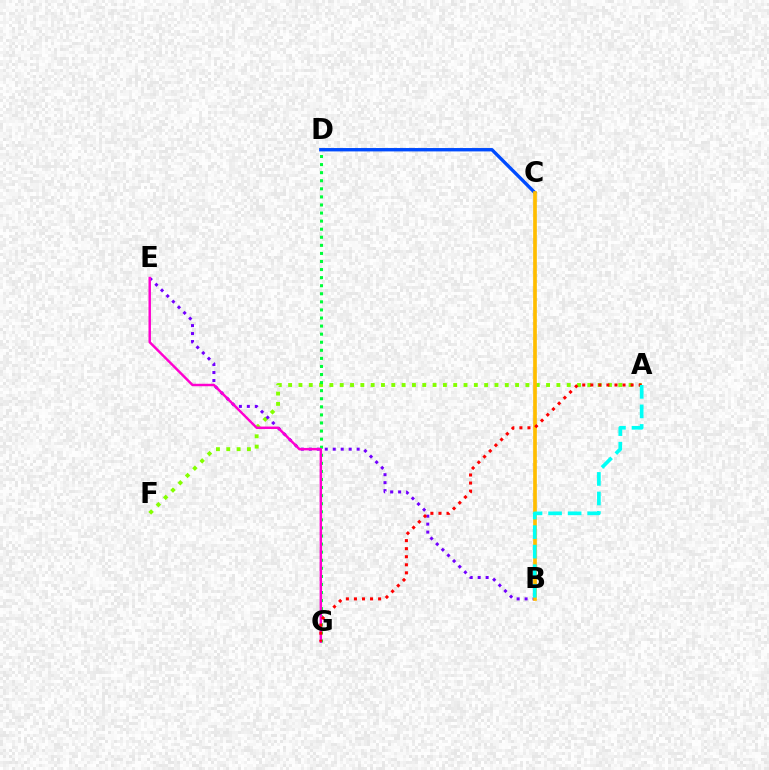{('A', 'F'): [{'color': '#84ff00', 'line_style': 'dotted', 'thickness': 2.8}], ('C', 'D'): [{'color': '#004bff', 'line_style': 'solid', 'thickness': 2.43}], ('D', 'G'): [{'color': '#00ff39', 'line_style': 'dotted', 'thickness': 2.19}], ('B', 'E'): [{'color': '#7200ff', 'line_style': 'dotted', 'thickness': 2.17}], ('E', 'G'): [{'color': '#ff00cf', 'line_style': 'solid', 'thickness': 1.77}], ('B', 'C'): [{'color': '#ffbd00', 'line_style': 'solid', 'thickness': 2.66}], ('A', 'G'): [{'color': '#ff0000', 'line_style': 'dotted', 'thickness': 2.19}], ('A', 'B'): [{'color': '#00fff6', 'line_style': 'dashed', 'thickness': 2.66}]}